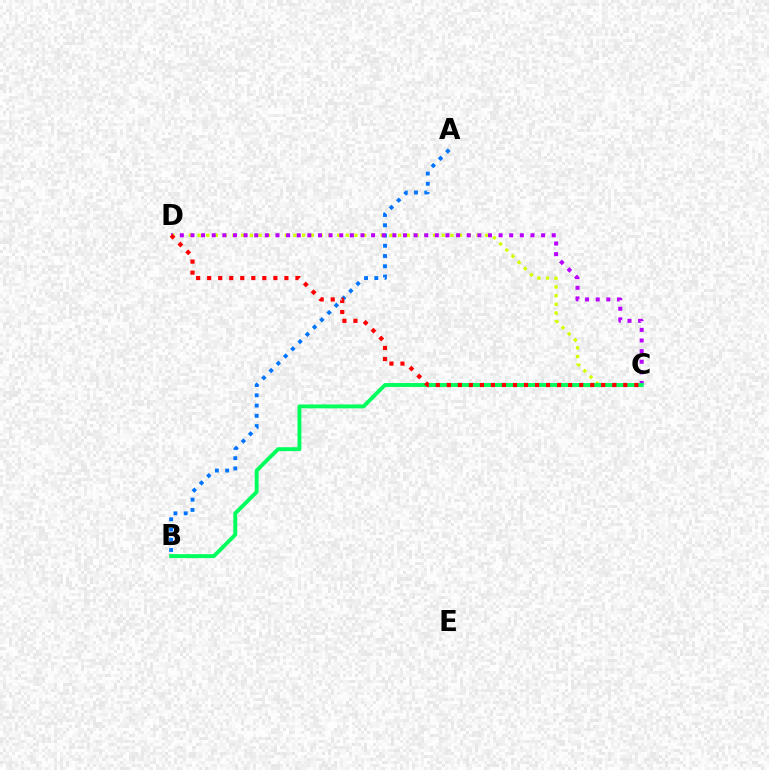{('C', 'D'): [{'color': '#d1ff00', 'line_style': 'dotted', 'thickness': 2.37}, {'color': '#b900ff', 'line_style': 'dotted', 'thickness': 2.89}, {'color': '#ff0000', 'line_style': 'dotted', 'thickness': 3.0}], ('A', 'B'): [{'color': '#0074ff', 'line_style': 'dotted', 'thickness': 2.78}], ('B', 'C'): [{'color': '#00ff5c', 'line_style': 'solid', 'thickness': 2.8}]}